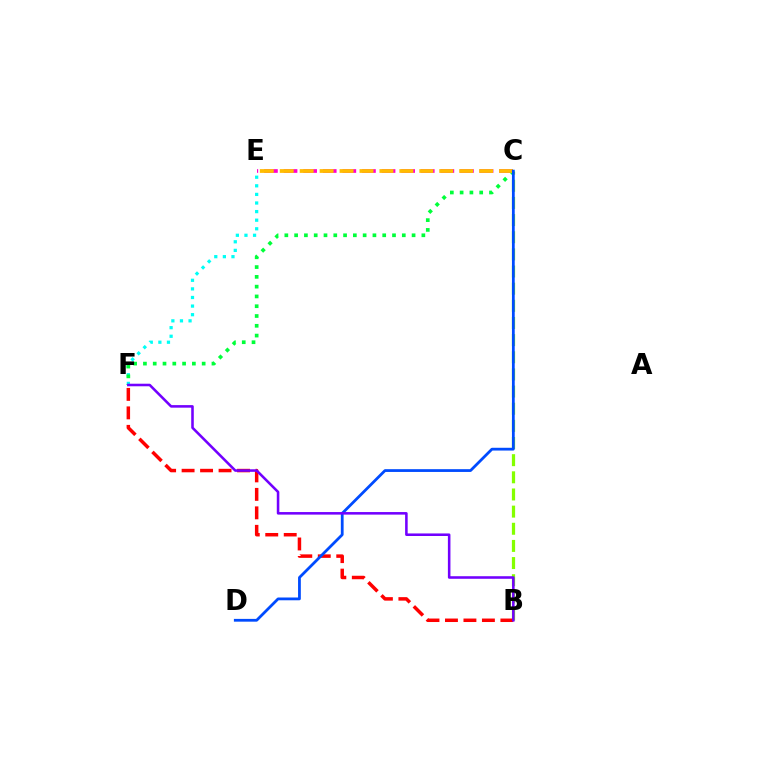{('C', 'E'): [{'color': '#ff00cf', 'line_style': 'dashed', 'thickness': 2.66}, {'color': '#ffbd00', 'line_style': 'dashed', 'thickness': 2.71}], ('B', 'C'): [{'color': '#84ff00', 'line_style': 'dashed', 'thickness': 2.33}], ('E', 'F'): [{'color': '#00fff6', 'line_style': 'dotted', 'thickness': 2.34}], ('B', 'F'): [{'color': '#ff0000', 'line_style': 'dashed', 'thickness': 2.51}, {'color': '#7200ff', 'line_style': 'solid', 'thickness': 1.84}], ('C', 'F'): [{'color': '#00ff39', 'line_style': 'dotted', 'thickness': 2.66}], ('C', 'D'): [{'color': '#004bff', 'line_style': 'solid', 'thickness': 2.0}]}